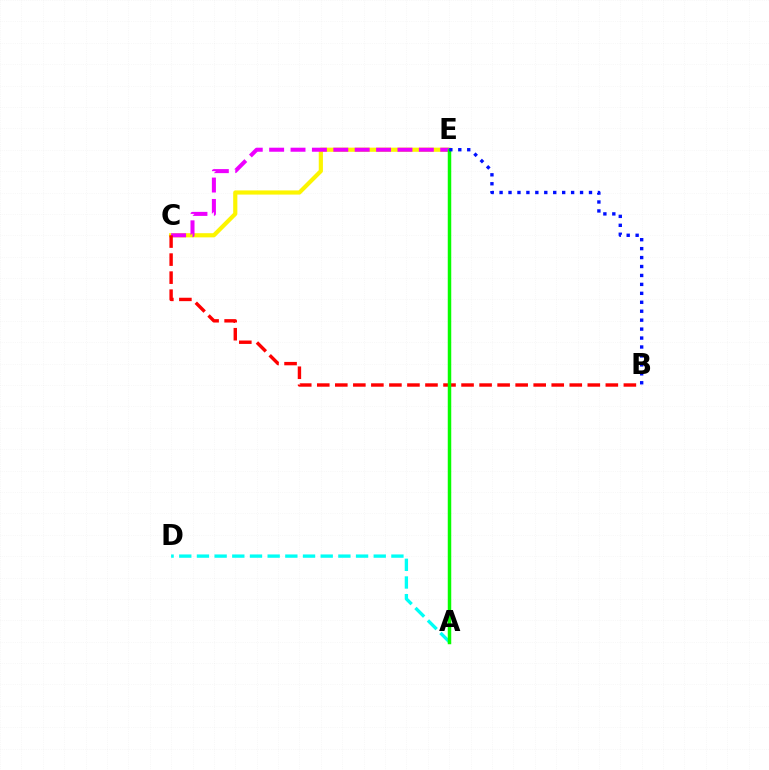{('A', 'D'): [{'color': '#00fff6', 'line_style': 'dashed', 'thickness': 2.4}], ('C', 'E'): [{'color': '#fcf500', 'line_style': 'solid', 'thickness': 3.0}, {'color': '#ee00ff', 'line_style': 'dashed', 'thickness': 2.91}], ('B', 'C'): [{'color': '#ff0000', 'line_style': 'dashed', 'thickness': 2.45}], ('A', 'E'): [{'color': '#08ff00', 'line_style': 'solid', 'thickness': 2.51}], ('B', 'E'): [{'color': '#0010ff', 'line_style': 'dotted', 'thickness': 2.43}]}